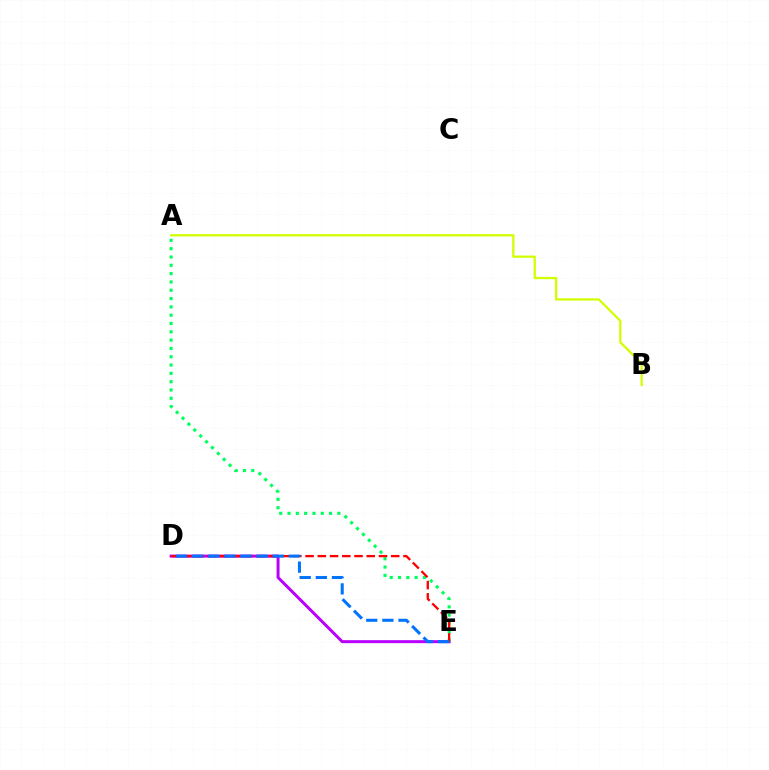{('D', 'E'): [{'color': '#b900ff', 'line_style': 'solid', 'thickness': 2.15}, {'color': '#ff0000', 'line_style': 'dashed', 'thickness': 1.66}, {'color': '#0074ff', 'line_style': 'dashed', 'thickness': 2.19}], ('A', 'B'): [{'color': '#d1ff00', 'line_style': 'solid', 'thickness': 1.64}], ('A', 'E'): [{'color': '#00ff5c', 'line_style': 'dotted', 'thickness': 2.26}]}